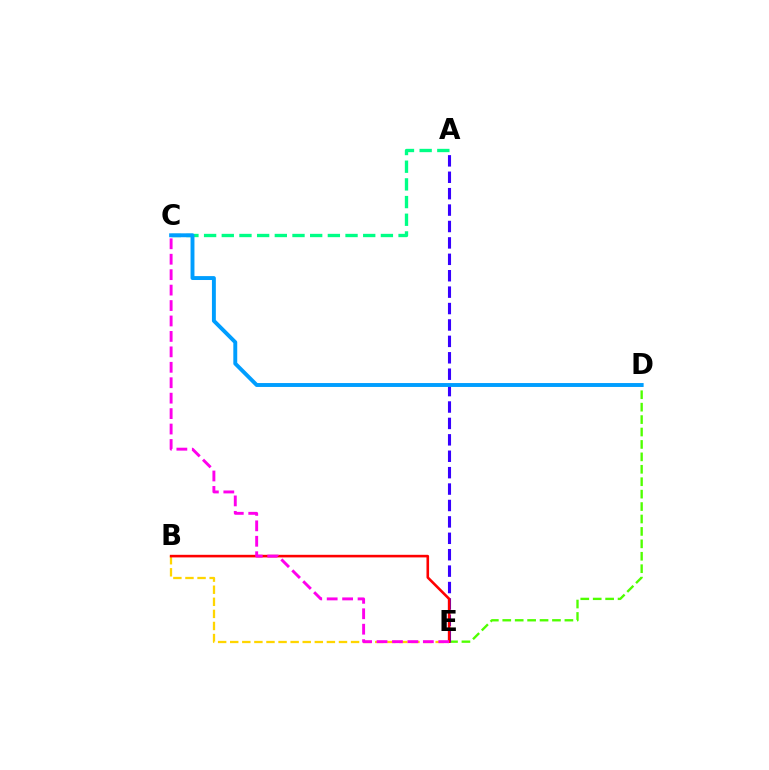{('D', 'E'): [{'color': '#4fff00', 'line_style': 'dashed', 'thickness': 1.69}], ('A', 'C'): [{'color': '#00ff86', 'line_style': 'dashed', 'thickness': 2.4}], ('B', 'E'): [{'color': '#ffd500', 'line_style': 'dashed', 'thickness': 1.64}, {'color': '#ff0000', 'line_style': 'solid', 'thickness': 1.87}], ('A', 'E'): [{'color': '#3700ff', 'line_style': 'dashed', 'thickness': 2.23}], ('C', 'D'): [{'color': '#009eff', 'line_style': 'solid', 'thickness': 2.81}], ('C', 'E'): [{'color': '#ff00ed', 'line_style': 'dashed', 'thickness': 2.1}]}